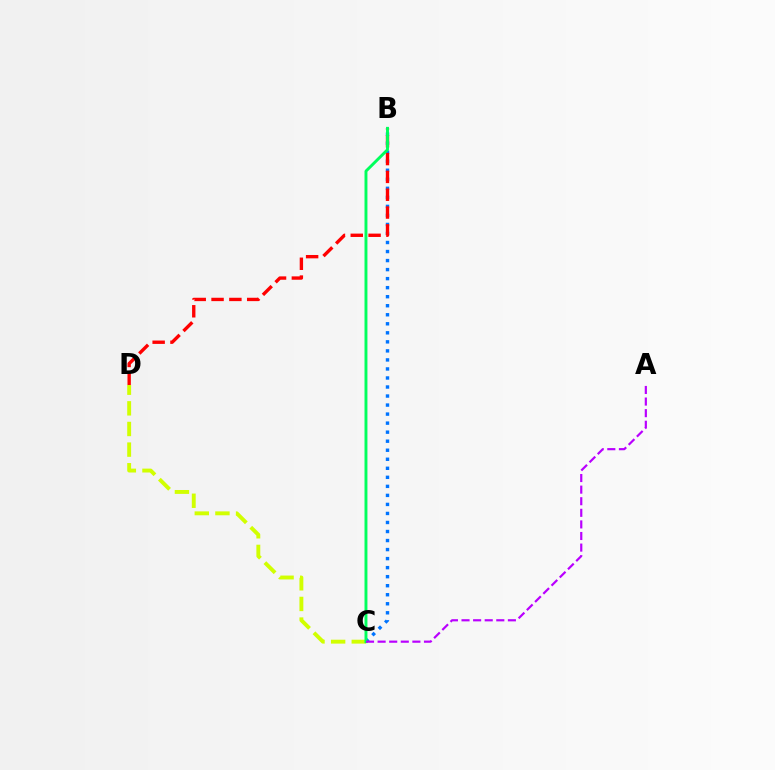{('B', 'C'): [{'color': '#0074ff', 'line_style': 'dotted', 'thickness': 2.45}, {'color': '#00ff5c', 'line_style': 'solid', 'thickness': 2.1}], ('B', 'D'): [{'color': '#ff0000', 'line_style': 'dashed', 'thickness': 2.42}], ('C', 'D'): [{'color': '#d1ff00', 'line_style': 'dashed', 'thickness': 2.8}], ('A', 'C'): [{'color': '#b900ff', 'line_style': 'dashed', 'thickness': 1.57}]}